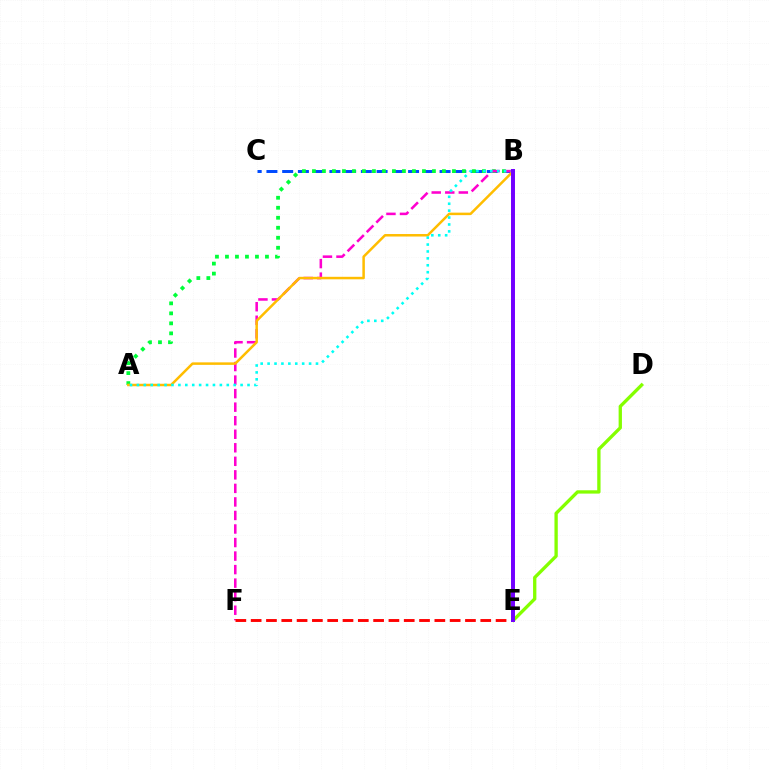{('D', 'E'): [{'color': '#84ff00', 'line_style': 'solid', 'thickness': 2.39}], ('B', 'C'): [{'color': '#004bff', 'line_style': 'dashed', 'thickness': 2.14}], ('A', 'B'): [{'color': '#00ff39', 'line_style': 'dotted', 'thickness': 2.72}, {'color': '#ffbd00', 'line_style': 'solid', 'thickness': 1.8}, {'color': '#00fff6', 'line_style': 'dotted', 'thickness': 1.88}], ('B', 'F'): [{'color': '#ff00cf', 'line_style': 'dashed', 'thickness': 1.84}], ('E', 'F'): [{'color': '#ff0000', 'line_style': 'dashed', 'thickness': 2.08}], ('B', 'E'): [{'color': '#7200ff', 'line_style': 'solid', 'thickness': 2.85}]}